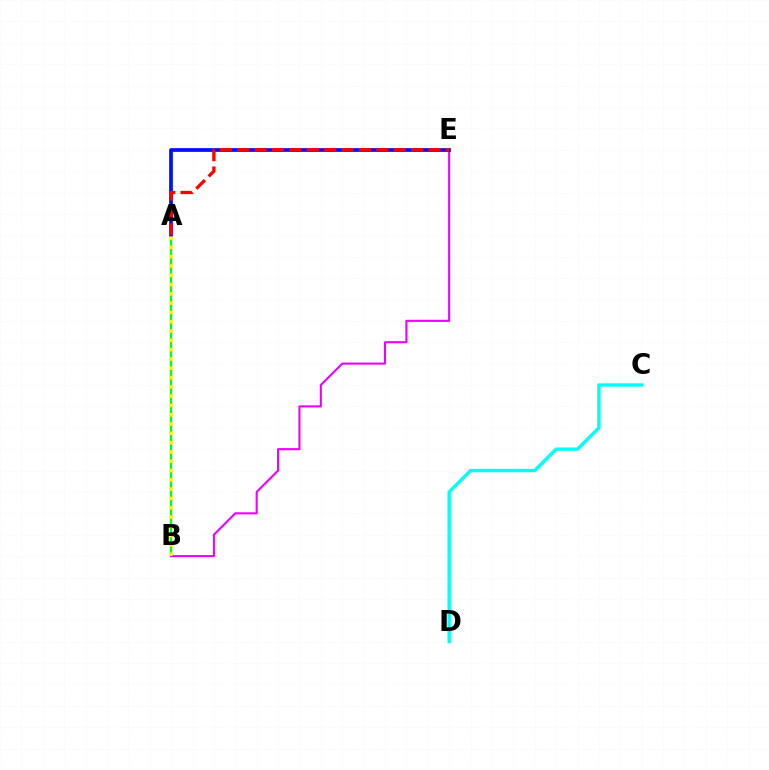{('A', 'B'): [{'color': '#08ff00', 'line_style': 'solid', 'thickness': 1.67}, {'color': '#fcf500', 'line_style': 'dotted', 'thickness': 2.53}], ('B', 'E'): [{'color': '#ee00ff', 'line_style': 'solid', 'thickness': 1.52}], ('A', 'E'): [{'color': '#0010ff', 'line_style': 'solid', 'thickness': 2.7}, {'color': '#ff0000', 'line_style': 'dashed', 'thickness': 2.36}], ('C', 'D'): [{'color': '#00fff6', 'line_style': 'solid', 'thickness': 2.44}]}